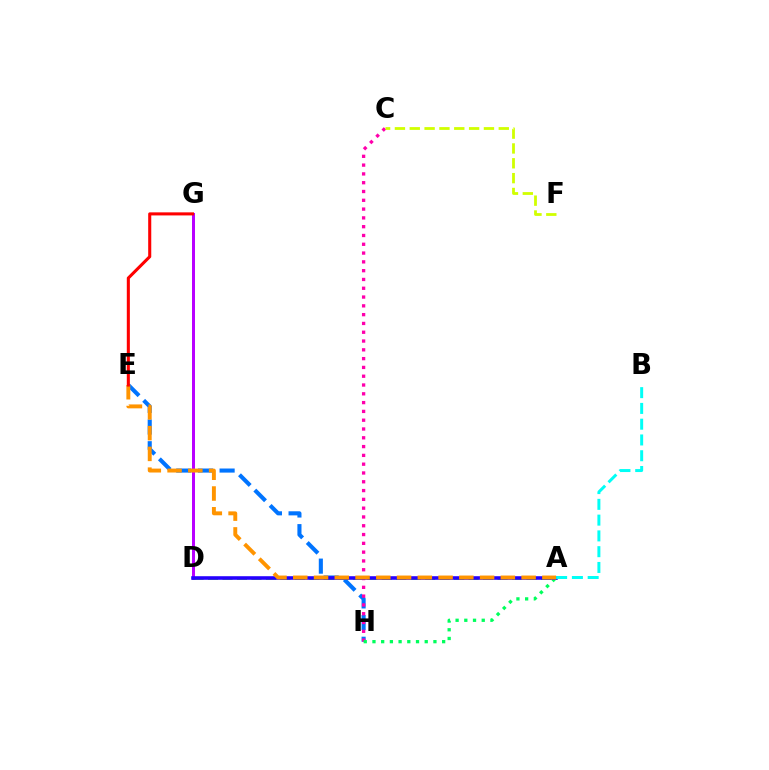{('E', 'H'): [{'color': '#0074ff', 'line_style': 'dashed', 'thickness': 2.94}], ('A', 'D'): [{'color': '#3dff00', 'line_style': 'dashed', 'thickness': 1.97}, {'color': '#2500ff', 'line_style': 'solid', 'thickness': 2.58}], ('D', 'G'): [{'color': '#b900ff', 'line_style': 'solid', 'thickness': 2.15}], ('C', 'H'): [{'color': '#ff00ac', 'line_style': 'dotted', 'thickness': 2.39}], ('A', 'H'): [{'color': '#00ff5c', 'line_style': 'dotted', 'thickness': 2.37}], ('A', 'E'): [{'color': '#ff9400', 'line_style': 'dashed', 'thickness': 2.82}], ('C', 'F'): [{'color': '#d1ff00', 'line_style': 'dashed', 'thickness': 2.02}], ('E', 'G'): [{'color': '#ff0000', 'line_style': 'solid', 'thickness': 2.21}], ('A', 'B'): [{'color': '#00fff6', 'line_style': 'dashed', 'thickness': 2.14}]}